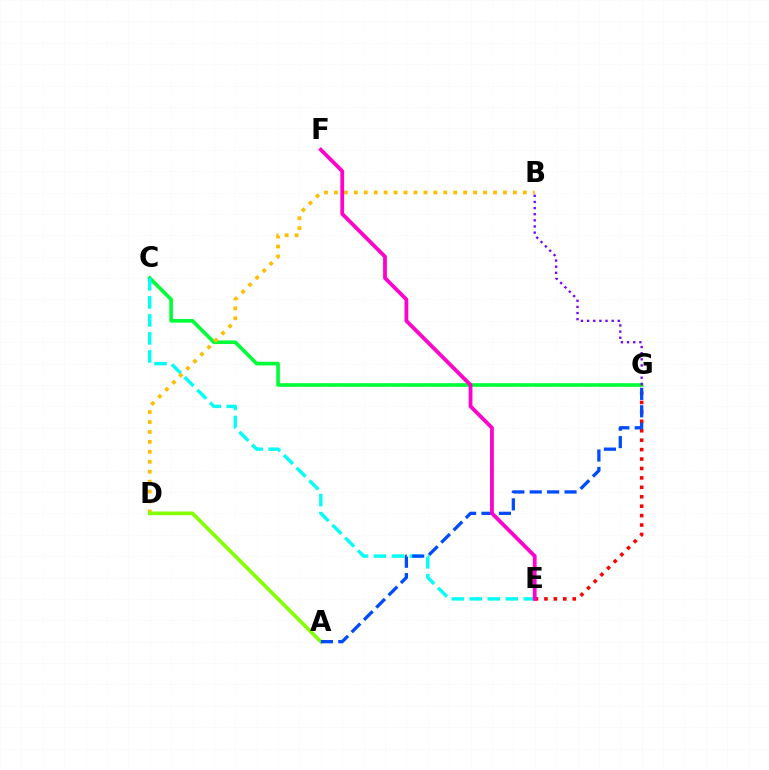{('C', 'G'): [{'color': '#00ff39', 'line_style': 'solid', 'thickness': 2.61}], ('C', 'E'): [{'color': '#00fff6', 'line_style': 'dashed', 'thickness': 2.45}], ('B', 'D'): [{'color': '#ffbd00', 'line_style': 'dotted', 'thickness': 2.7}], ('E', 'G'): [{'color': '#ff0000', 'line_style': 'dotted', 'thickness': 2.56}], ('A', 'D'): [{'color': '#84ff00', 'line_style': 'solid', 'thickness': 2.62}], ('B', 'G'): [{'color': '#7200ff', 'line_style': 'dotted', 'thickness': 1.67}], ('A', 'G'): [{'color': '#004bff', 'line_style': 'dashed', 'thickness': 2.36}], ('E', 'F'): [{'color': '#ff00cf', 'line_style': 'solid', 'thickness': 2.72}]}